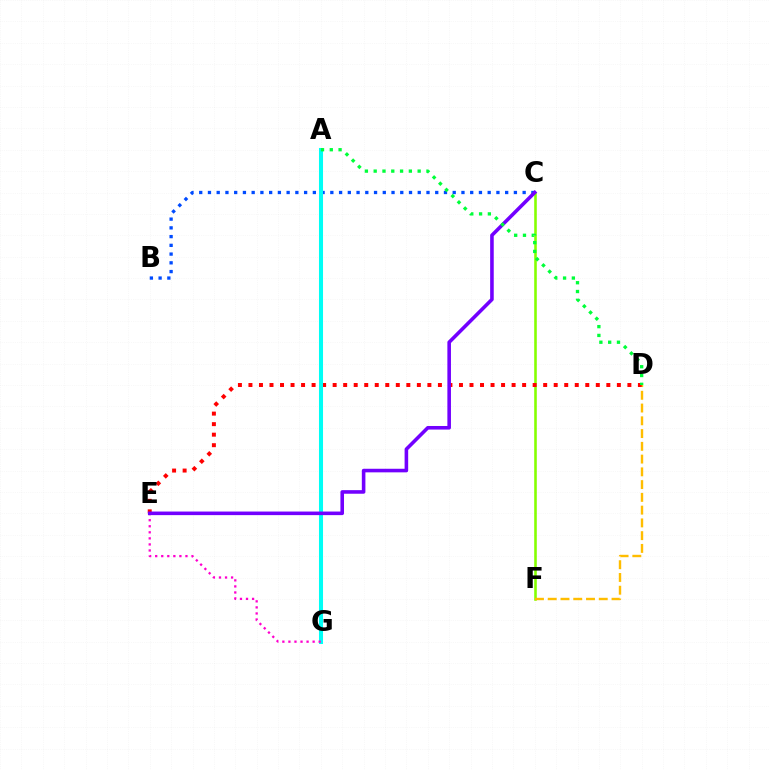{('B', 'C'): [{'color': '#004bff', 'line_style': 'dotted', 'thickness': 2.37}], ('C', 'F'): [{'color': '#84ff00', 'line_style': 'solid', 'thickness': 1.86}], ('D', 'F'): [{'color': '#ffbd00', 'line_style': 'dashed', 'thickness': 1.73}], ('D', 'E'): [{'color': '#ff0000', 'line_style': 'dotted', 'thickness': 2.86}], ('A', 'G'): [{'color': '#00fff6', 'line_style': 'solid', 'thickness': 2.91}], ('E', 'G'): [{'color': '#ff00cf', 'line_style': 'dotted', 'thickness': 1.64}], ('C', 'E'): [{'color': '#7200ff', 'line_style': 'solid', 'thickness': 2.58}], ('A', 'D'): [{'color': '#00ff39', 'line_style': 'dotted', 'thickness': 2.39}]}